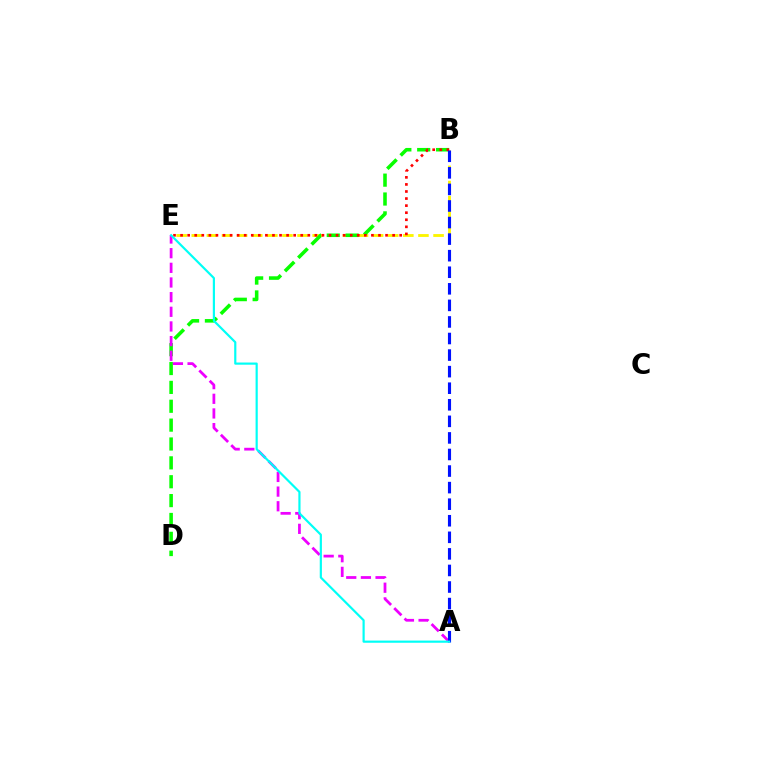{('B', 'E'): [{'color': '#fcf500', 'line_style': 'dashed', 'thickness': 2.05}, {'color': '#ff0000', 'line_style': 'dotted', 'thickness': 1.92}], ('B', 'D'): [{'color': '#08ff00', 'line_style': 'dashed', 'thickness': 2.56}], ('A', 'E'): [{'color': '#ee00ff', 'line_style': 'dashed', 'thickness': 1.99}, {'color': '#00fff6', 'line_style': 'solid', 'thickness': 1.57}], ('A', 'B'): [{'color': '#0010ff', 'line_style': 'dashed', 'thickness': 2.25}]}